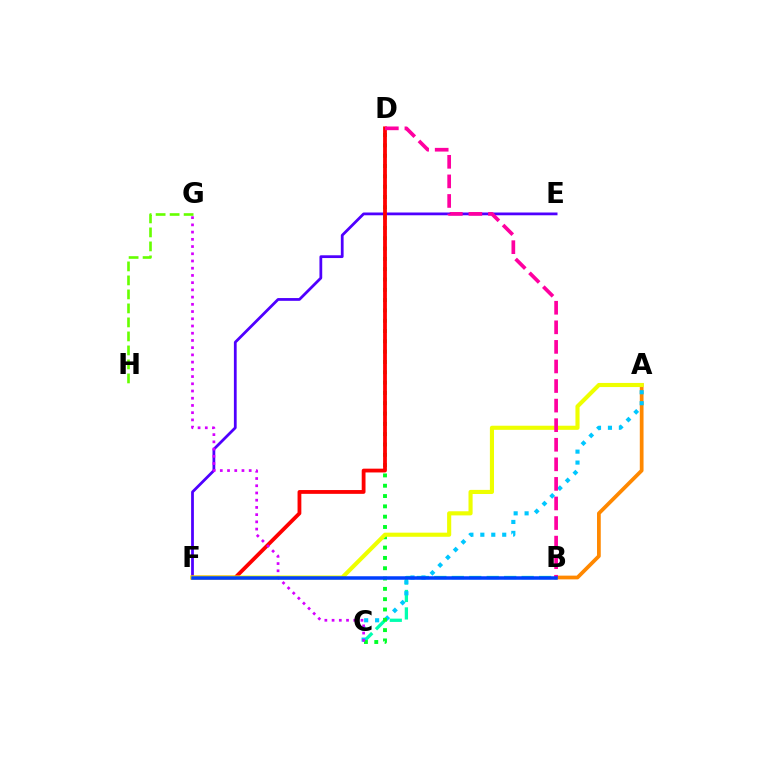{('B', 'C'): [{'color': '#00ffaf', 'line_style': 'dashed', 'thickness': 2.37}], ('A', 'B'): [{'color': '#ff8800', 'line_style': 'solid', 'thickness': 2.7}], ('E', 'F'): [{'color': '#4f00ff', 'line_style': 'solid', 'thickness': 1.99}], ('A', 'C'): [{'color': '#00c7ff', 'line_style': 'dotted', 'thickness': 2.97}], ('C', 'D'): [{'color': '#00ff27', 'line_style': 'dotted', 'thickness': 2.8}], ('D', 'F'): [{'color': '#ff0000', 'line_style': 'solid', 'thickness': 2.74}], ('G', 'H'): [{'color': '#66ff00', 'line_style': 'dashed', 'thickness': 1.9}], ('A', 'F'): [{'color': '#eeff00', 'line_style': 'solid', 'thickness': 2.97}], ('C', 'G'): [{'color': '#d600ff', 'line_style': 'dotted', 'thickness': 1.96}], ('B', 'D'): [{'color': '#ff00a0', 'line_style': 'dashed', 'thickness': 2.66}], ('B', 'F'): [{'color': '#003fff', 'line_style': 'solid', 'thickness': 2.52}]}